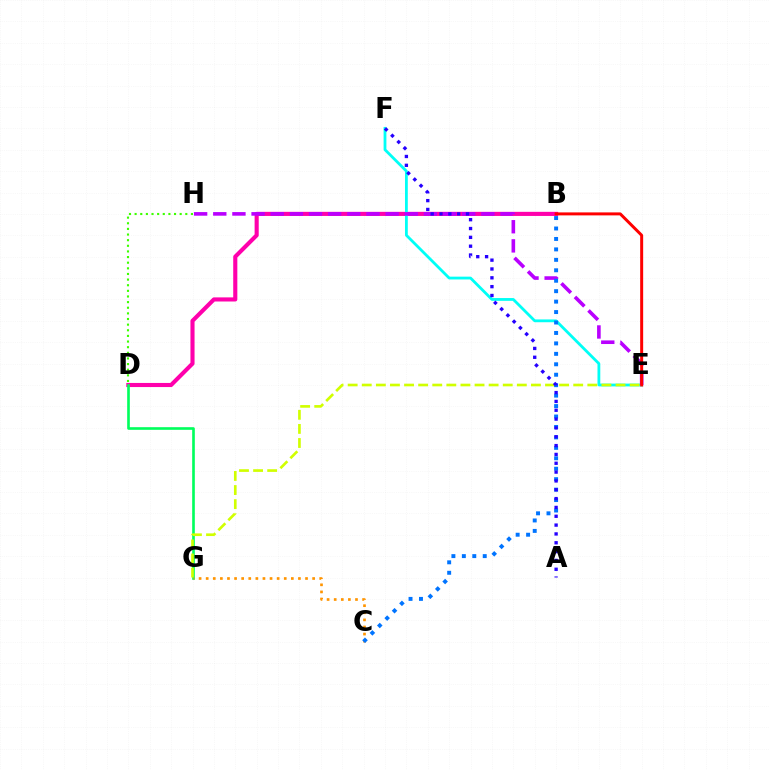{('B', 'D'): [{'color': '#ff00ac', 'line_style': 'solid', 'thickness': 2.96}], ('D', 'G'): [{'color': '#00ff5c', 'line_style': 'solid', 'thickness': 1.9}], ('E', 'F'): [{'color': '#00fff6', 'line_style': 'solid', 'thickness': 2.01}], ('D', 'H'): [{'color': '#3dff00', 'line_style': 'dotted', 'thickness': 1.53}], ('C', 'G'): [{'color': '#ff9400', 'line_style': 'dotted', 'thickness': 1.93}], ('E', 'H'): [{'color': '#b900ff', 'line_style': 'dashed', 'thickness': 2.6}], ('E', 'G'): [{'color': '#d1ff00', 'line_style': 'dashed', 'thickness': 1.92}], ('B', 'C'): [{'color': '#0074ff', 'line_style': 'dotted', 'thickness': 2.84}], ('B', 'E'): [{'color': '#ff0000', 'line_style': 'solid', 'thickness': 2.15}], ('A', 'F'): [{'color': '#2500ff', 'line_style': 'dotted', 'thickness': 2.4}]}